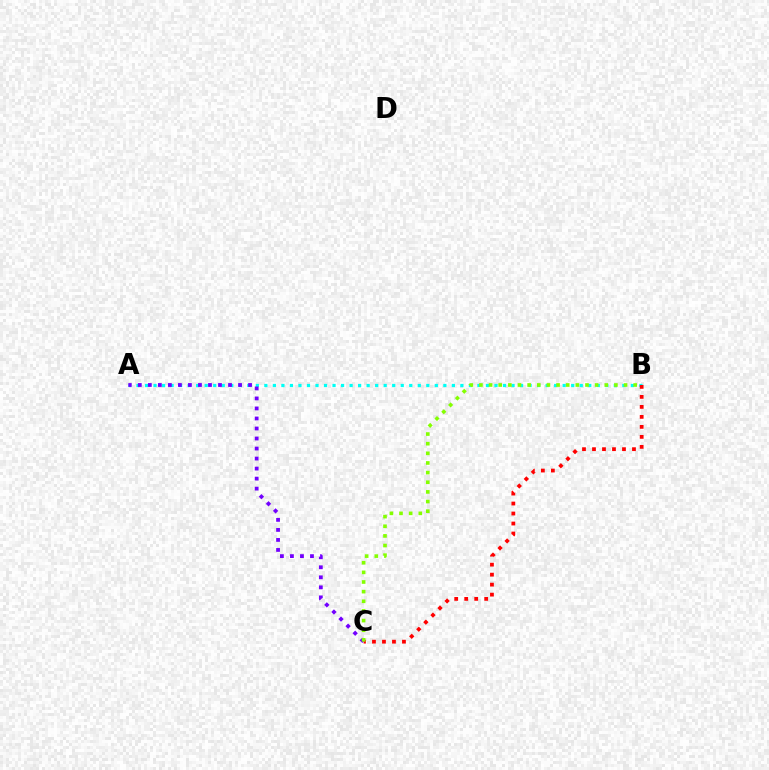{('A', 'B'): [{'color': '#00fff6', 'line_style': 'dotted', 'thickness': 2.32}], ('A', 'C'): [{'color': '#7200ff', 'line_style': 'dotted', 'thickness': 2.72}], ('B', 'C'): [{'color': '#ff0000', 'line_style': 'dotted', 'thickness': 2.72}, {'color': '#84ff00', 'line_style': 'dotted', 'thickness': 2.62}]}